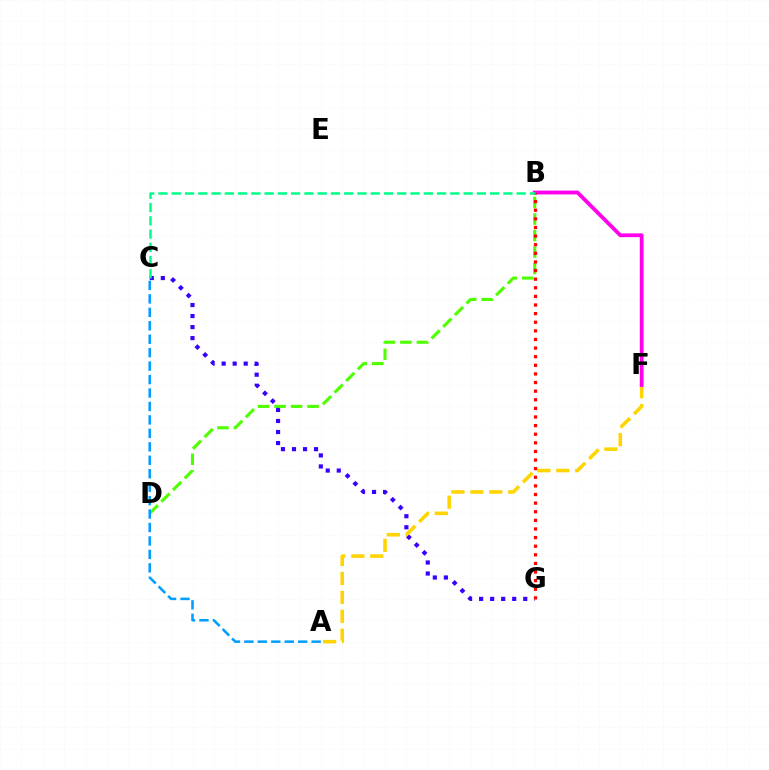{('B', 'D'): [{'color': '#4fff00', 'line_style': 'dashed', 'thickness': 2.24}], ('C', 'G'): [{'color': '#3700ff', 'line_style': 'dotted', 'thickness': 3.0}], ('A', 'F'): [{'color': '#ffd500', 'line_style': 'dashed', 'thickness': 2.58}], ('B', 'F'): [{'color': '#ff00ed', 'line_style': 'solid', 'thickness': 2.74}], ('B', 'G'): [{'color': '#ff0000', 'line_style': 'dotted', 'thickness': 2.34}], ('A', 'C'): [{'color': '#009eff', 'line_style': 'dashed', 'thickness': 1.83}], ('B', 'C'): [{'color': '#00ff86', 'line_style': 'dashed', 'thickness': 1.8}]}